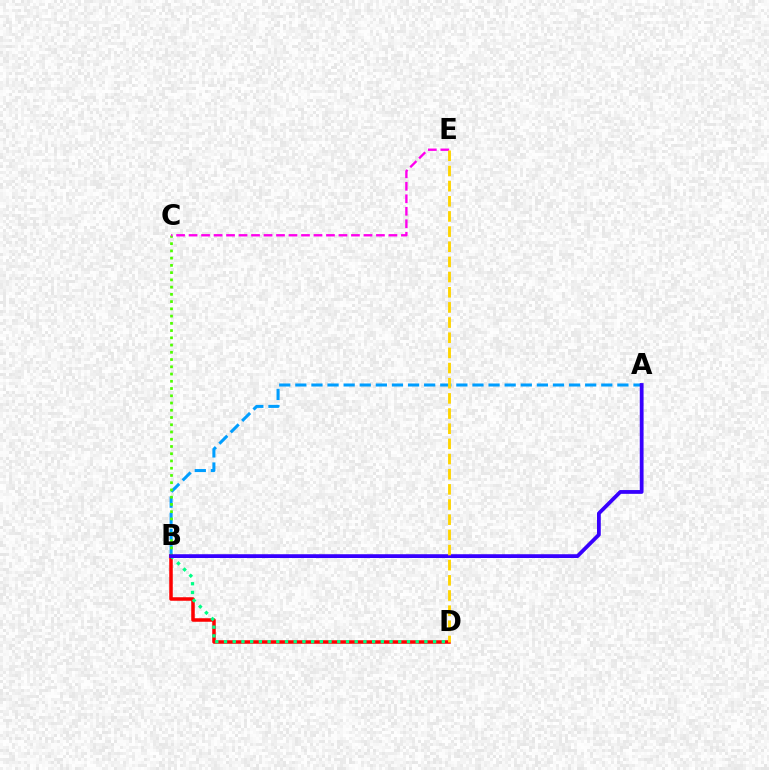{('A', 'B'): [{'color': '#009eff', 'line_style': 'dashed', 'thickness': 2.19}, {'color': '#3700ff', 'line_style': 'solid', 'thickness': 2.73}], ('B', 'D'): [{'color': '#ff0000', 'line_style': 'solid', 'thickness': 2.54}, {'color': '#00ff86', 'line_style': 'dotted', 'thickness': 2.37}], ('B', 'C'): [{'color': '#4fff00', 'line_style': 'dotted', 'thickness': 1.97}], ('C', 'E'): [{'color': '#ff00ed', 'line_style': 'dashed', 'thickness': 1.7}], ('D', 'E'): [{'color': '#ffd500', 'line_style': 'dashed', 'thickness': 2.06}]}